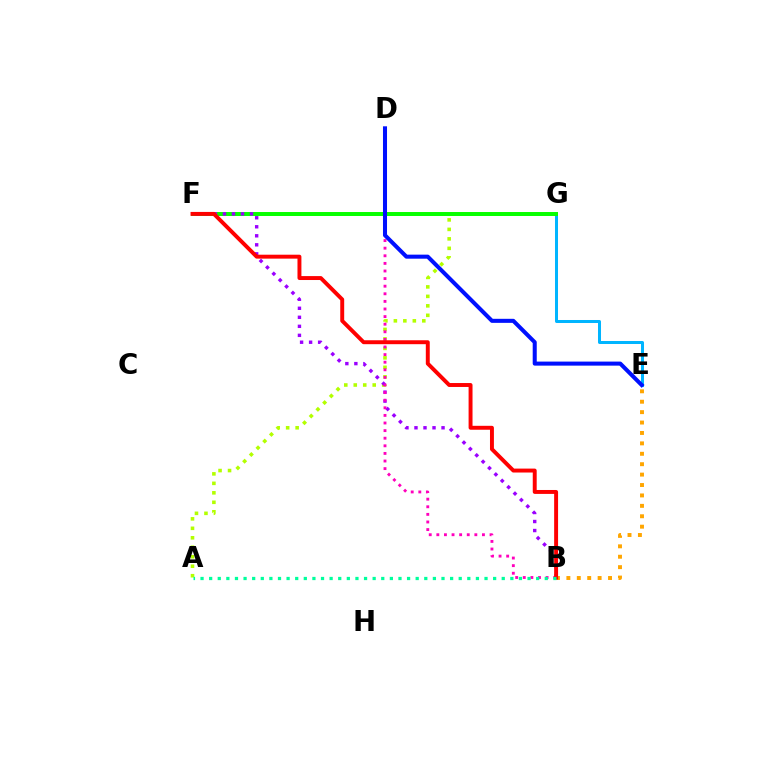{('E', 'G'): [{'color': '#00b5ff', 'line_style': 'solid', 'thickness': 2.16}], ('A', 'G'): [{'color': '#b3ff00', 'line_style': 'dotted', 'thickness': 2.58}], ('F', 'G'): [{'color': '#08ff00', 'line_style': 'solid', 'thickness': 2.86}], ('B', 'E'): [{'color': '#ffa500', 'line_style': 'dotted', 'thickness': 2.83}], ('B', 'F'): [{'color': '#9b00ff', 'line_style': 'dotted', 'thickness': 2.45}, {'color': '#ff0000', 'line_style': 'solid', 'thickness': 2.83}], ('B', 'D'): [{'color': '#ff00bd', 'line_style': 'dotted', 'thickness': 2.07}], ('A', 'B'): [{'color': '#00ff9d', 'line_style': 'dotted', 'thickness': 2.34}], ('D', 'E'): [{'color': '#0010ff', 'line_style': 'solid', 'thickness': 2.91}]}